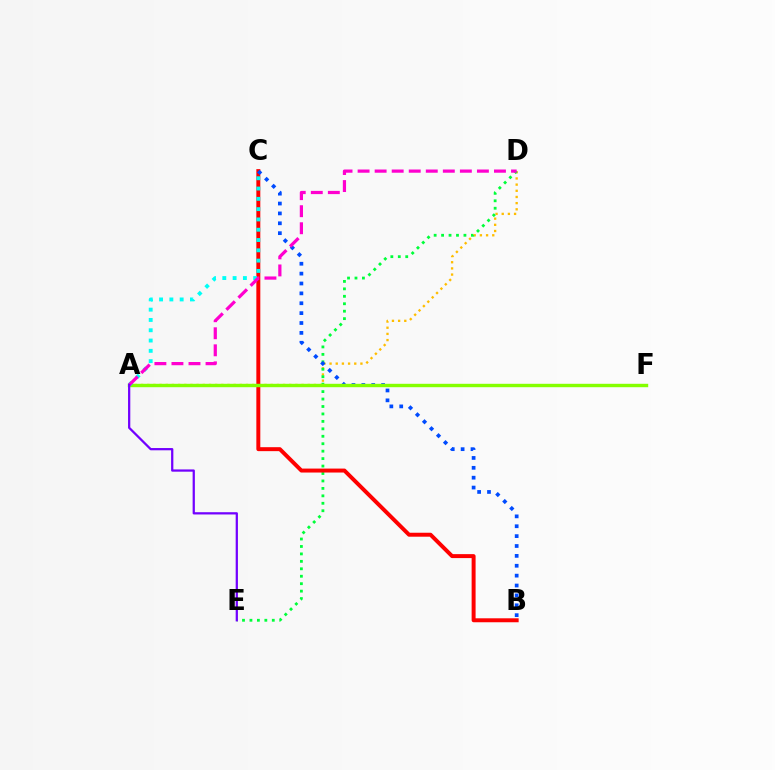{('A', 'D'): [{'color': '#ffbd00', 'line_style': 'dotted', 'thickness': 1.68}, {'color': '#ff00cf', 'line_style': 'dashed', 'thickness': 2.32}], ('D', 'E'): [{'color': '#00ff39', 'line_style': 'dotted', 'thickness': 2.02}], ('B', 'C'): [{'color': '#ff0000', 'line_style': 'solid', 'thickness': 2.85}, {'color': '#004bff', 'line_style': 'dotted', 'thickness': 2.68}], ('A', 'F'): [{'color': '#84ff00', 'line_style': 'solid', 'thickness': 2.45}], ('A', 'C'): [{'color': '#00fff6', 'line_style': 'dotted', 'thickness': 2.8}], ('A', 'E'): [{'color': '#7200ff', 'line_style': 'solid', 'thickness': 1.62}]}